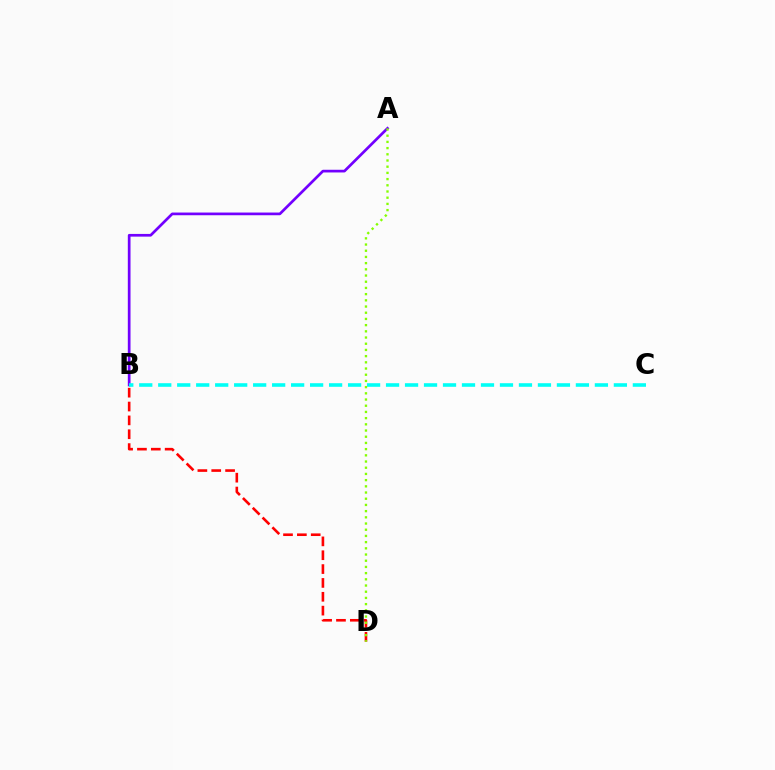{('B', 'D'): [{'color': '#ff0000', 'line_style': 'dashed', 'thickness': 1.88}], ('A', 'B'): [{'color': '#7200ff', 'line_style': 'solid', 'thickness': 1.94}], ('B', 'C'): [{'color': '#00fff6', 'line_style': 'dashed', 'thickness': 2.58}], ('A', 'D'): [{'color': '#84ff00', 'line_style': 'dotted', 'thickness': 1.68}]}